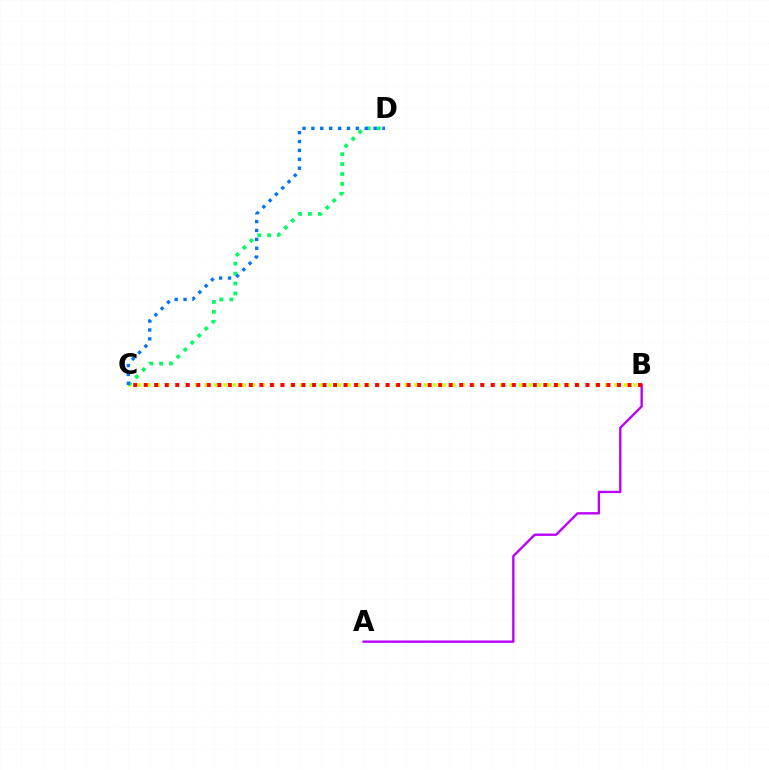{('B', 'C'): [{'color': '#d1ff00', 'line_style': 'dotted', 'thickness': 2.59}, {'color': '#ff0000', 'line_style': 'dotted', 'thickness': 2.86}], ('C', 'D'): [{'color': '#00ff5c', 'line_style': 'dotted', 'thickness': 2.7}, {'color': '#0074ff', 'line_style': 'dotted', 'thickness': 2.41}], ('A', 'B'): [{'color': '#b900ff', 'line_style': 'solid', 'thickness': 1.69}]}